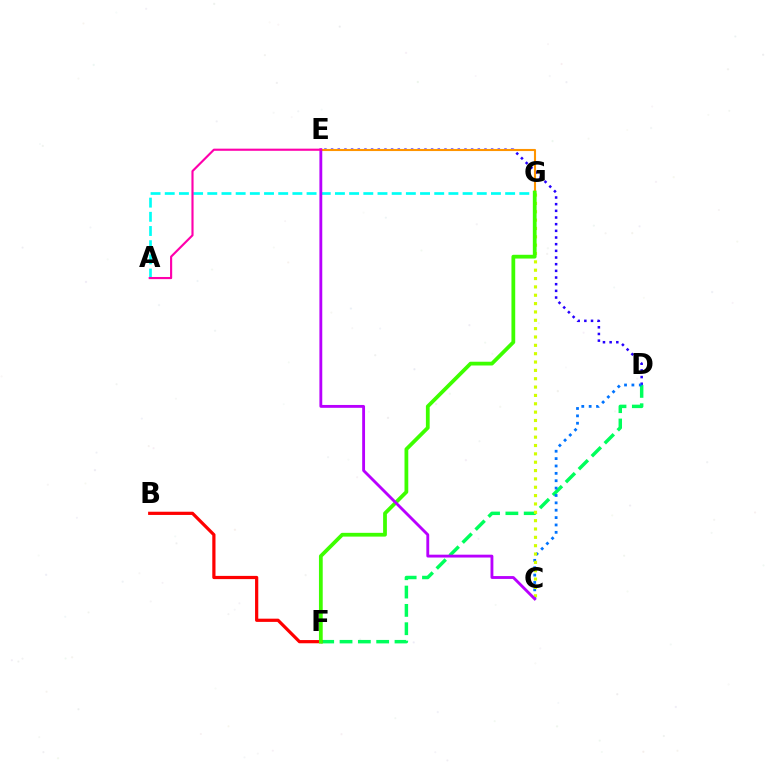{('D', 'F'): [{'color': '#00ff5c', 'line_style': 'dashed', 'thickness': 2.49}], ('D', 'E'): [{'color': '#2500ff', 'line_style': 'dotted', 'thickness': 1.81}], ('E', 'G'): [{'color': '#ff9400', 'line_style': 'solid', 'thickness': 1.51}], ('B', 'F'): [{'color': '#ff0000', 'line_style': 'solid', 'thickness': 2.32}], ('C', 'D'): [{'color': '#0074ff', 'line_style': 'dotted', 'thickness': 2.0}], ('C', 'G'): [{'color': '#d1ff00', 'line_style': 'dotted', 'thickness': 2.27}], ('A', 'G'): [{'color': '#00fff6', 'line_style': 'dashed', 'thickness': 1.93}], ('F', 'G'): [{'color': '#3dff00', 'line_style': 'solid', 'thickness': 2.71}], ('C', 'E'): [{'color': '#b900ff', 'line_style': 'solid', 'thickness': 2.05}], ('A', 'E'): [{'color': '#ff00ac', 'line_style': 'solid', 'thickness': 1.54}]}